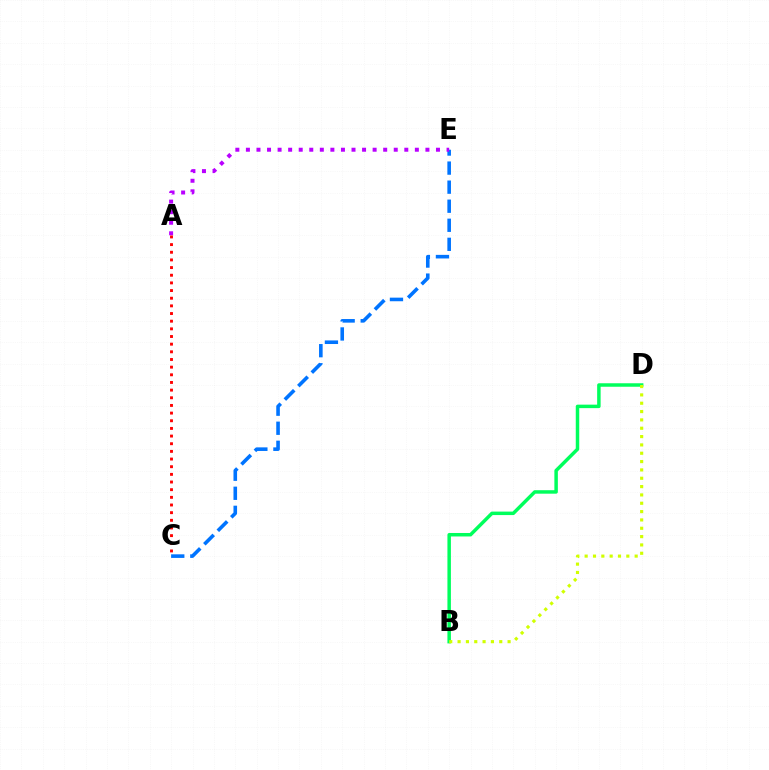{('B', 'D'): [{'color': '#00ff5c', 'line_style': 'solid', 'thickness': 2.5}, {'color': '#d1ff00', 'line_style': 'dotted', 'thickness': 2.26}], ('C', 'E'): [{'color': '#0074ff', 'line_style': 'dashed', 'thickness': 2.59}], ('A', 'E'): [{'color': '#b900ff', 'line_style': 'dotted', 'thickness': 2.87}], ('A', 'C'): [{'color': '#ff0000', 'line_style': 'dotted', 'thickness': 2.08}]}